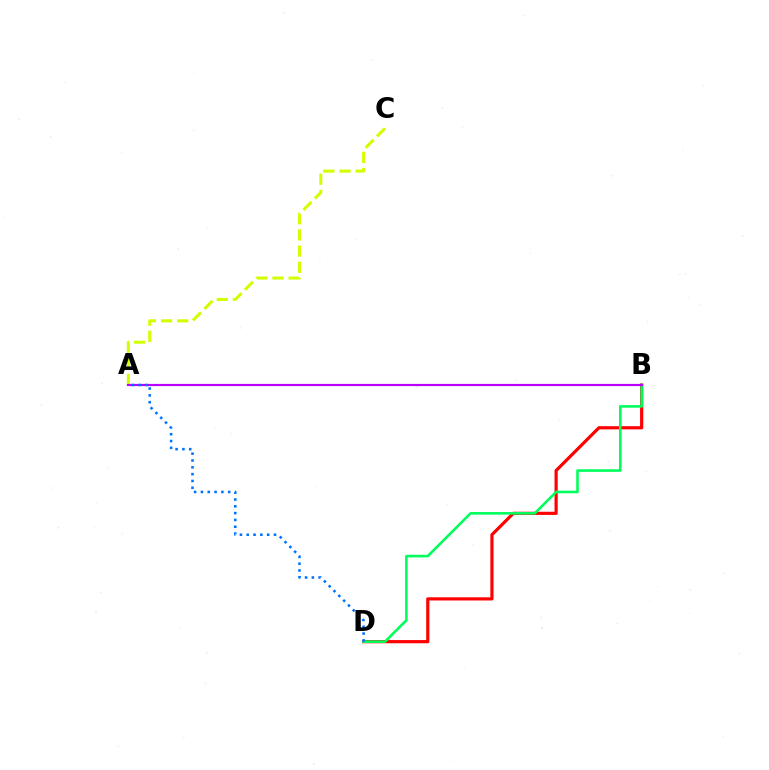{('B', 'D'): [{'color': '#ff0000', 'line_style': 'solid', 'thickness': 2.29}, {'color': '#00ff5c', 'line_style': 'solid', 'thickness': 1.87}], ('A', 'C'): [{'color': '#d1ff00', 'line_style': 'dashed', 'thickness': 2.19}], ('A', 'B'): [{'color': '#b900ff', 'line_style': 'solid', 'thickness': 1.57}], ('A', 'D'): [{'color': '#0074ff', 'line_style': 'dotted', 'thickness': 1.85}]}